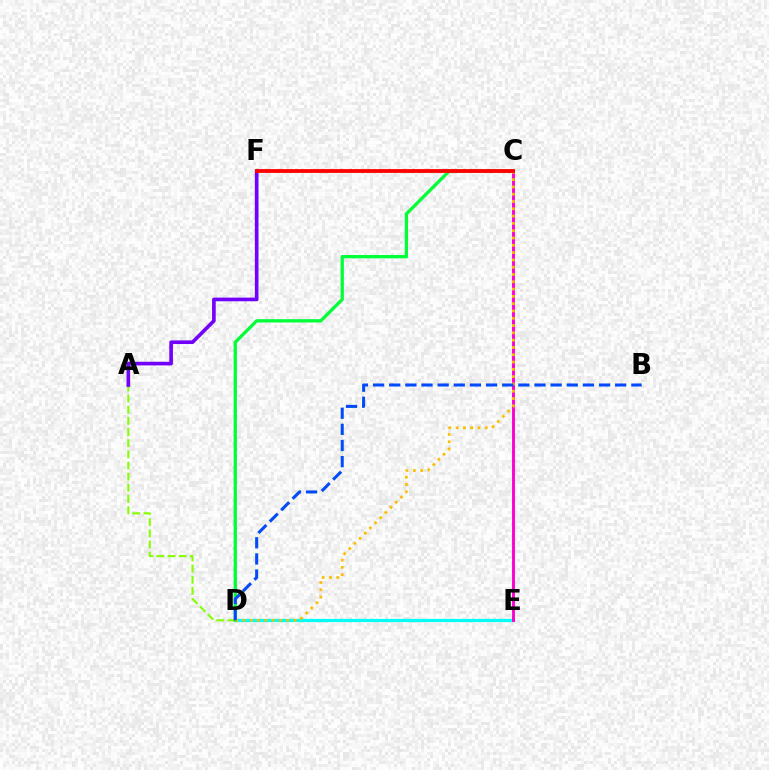{('D', 'E'): [{'color': '#00fff6', 'line_style': 'solid', 'thickness': 2.32}], ('A', 'D'): [{'color': '#84ff00', 'line_style': 'dashed', 'thickness': 1.51}], ('C', 'D'): [{'color': '#00ff39', 'line_style': 'solid', 'thickness': 2.37}, {'color': '#ffbd00', 'line_style': 'dotted', 'thickness': 1.98}], ('A', 'F'): [{'color': '#7200ff', 'line_style': 'solid', 'thickness': 2.63}], ('C', 'E'): [{'color': '#ff00cf', 'line_style': 'solid', 'thickness': 2.1}], ('B', 'D'): [{'color': '#004bff', 'line_style': 'dashed', 'thickness': 2.19}], ('C', 'F'): [{'color': '#ff0000', 'line_style': 'solid', 'thickness': 2.74}]}